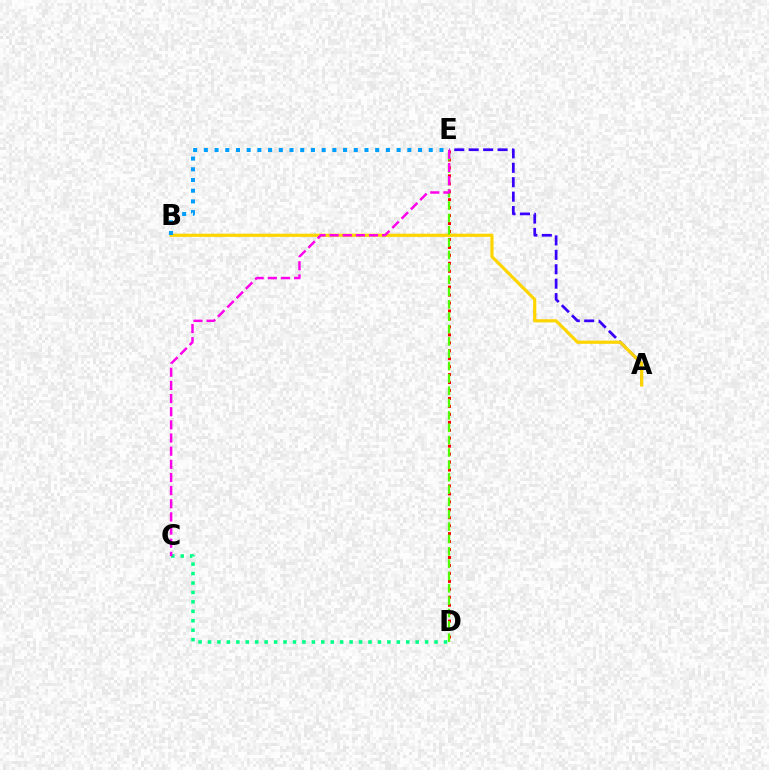{('A', 'E'): [{'color': '#3700ff', 'line_style': 'dashed', 'thickness': 1.96}], ('A', 'B'): [{'color': '#ffd500', 'line_style': 'solid', 'thickness': 2.29}], ('D', 'E'): [{'color': '#ff0000', 'line_style': 'dotted', 'thickness': 2.16}, {'color': '#4fff00', 'line_style': 'dashed', 'thickness': 1.68}], ('C', 'D'): [{'color': '#00ff86', 'line_style': 'dotted', 'thickness': 2.56}], ('C', 'E'): [{'color': '#ff00ed', 'line_style': 'dashed', 'thickness': 1.79}], ('B', 'E'): [{'color': '#009eff', 'line_style': 'dotted', 'thickness': 2.91}]}